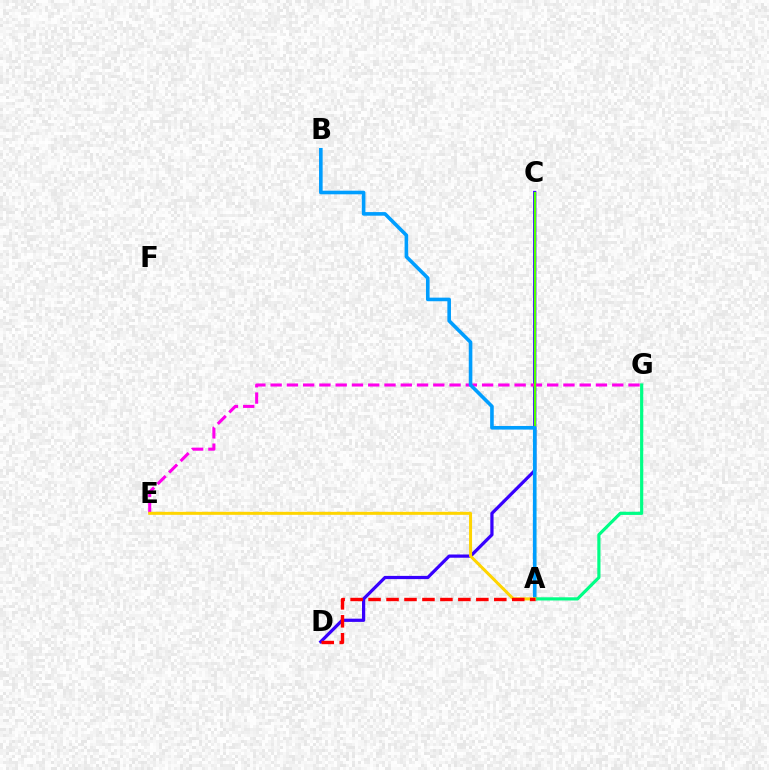{('C', 'D'): [{'color': '#3700ff', 'line_style': 'solid', 'thickness': 2.32}], ('E', 'G'): [{'color': '#ff00ed', 'line_style': 'dashed', 'thickness': 2.21}], ('A', 'C'): [{'color': '#4fff00', 'line_style': 'solid', 'thickness': 1.57}], ('A', 'B'): [{'color': '#009eff', 'line_style': 'solid', 'thickness': 2.59}], ('A', 'G'): [{'color': '#00ff86', 'line_style': 'solid', 'thickness': 2.29}], ('A', 'E'): [{'color': '#ffd500', 'line_style': 'solid', 'thickness': 2.17}], ('A', 'D'): [{'color': '#ff0000', 'line_style': 'dashed', 'thickness': 2.44}]}